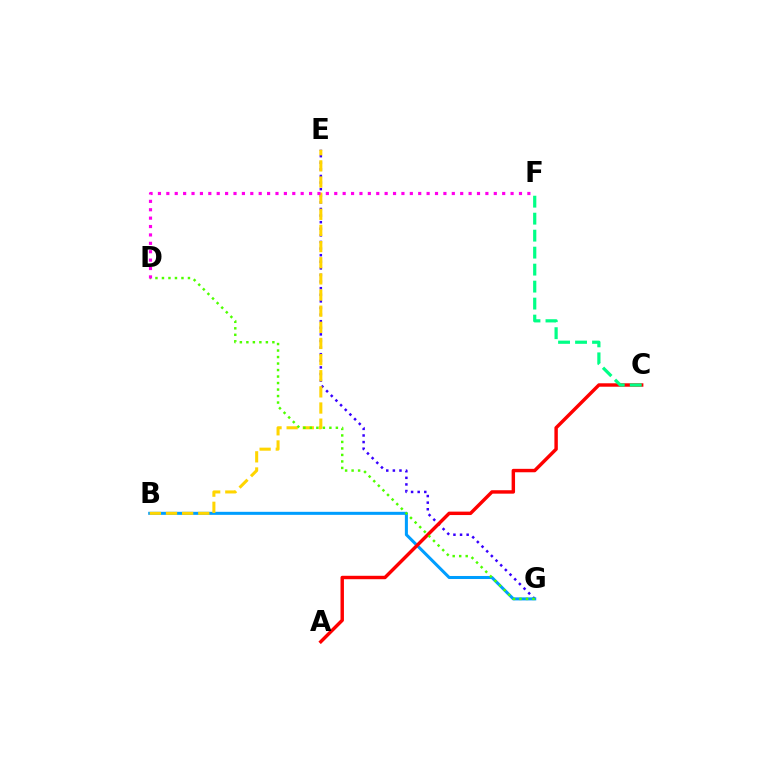{('E', 'G'): [{'color': '#3700ff', 'line_style': 'dotted', 'thickness': 1.79}], ('B', 'G'): [{'color': '#009eff', 'line_style': 'solid', 'thickness': 2.19}], ('B', 'E'): [{'color': '#ffd500', 'line_style': 'dashed', 'thickness': 2.19}], ('A', 'C'): [{'color': '#ff0000', 'line_style': 'solid', 'thickness': 2.47}], ('D', 'G'): [{'color': '#4fff00', 'line_style': 'dotted', 'thickness': 1.77}], ('D', 'F'): [{'color': '#ff00ed', 'line_style': 'dotted', 'thickness': 2.28}], ('C', 'F'): [{'color': '#00ff86', 'line_style': 'dashed', 'thickness': 2.31}]}